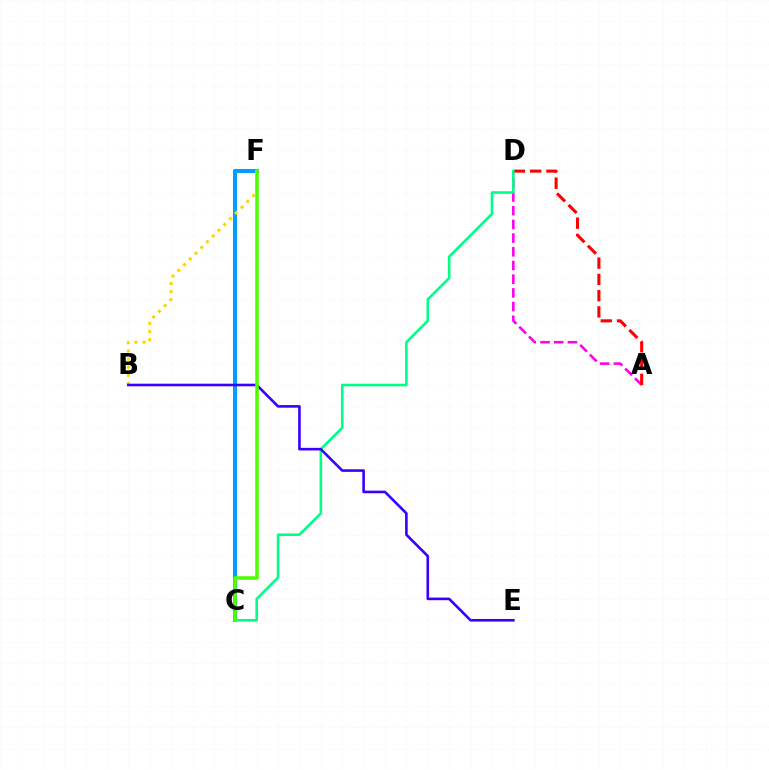{('C', 'F'): [{'color': '#009eff', 'line_style': 'solid', 'thickness': 2.89}, {'color': '#4fff00', 'line_style': 'solid', 'thickness': 2.54}], ('B', 'F'): [{'color': '#ffd500', 'line_style': 'dotted', 'thickness': 2.21}], ('A', 'D'): [{'color': '#ff00ed', 'line_style': 'dashed', 'thickness': 1.86}, {'color': '#ff0000', 'line_style': 'dashed', 'thickness': 2.21}], ('C', 'D'): [{'color': '#00ff86', 'line_style': 'solid', 'thickness': 1.87}], ('B', 'E'): [{'color': '#3700ff', 'line_style': 'solid', 'thickness': 1.88}]}